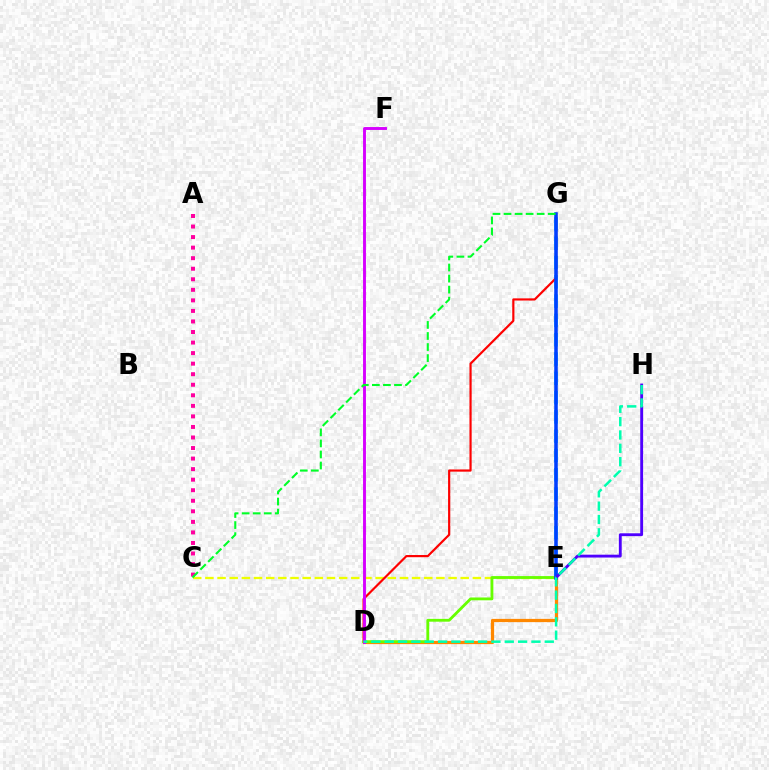{('C', 'E'): [{'color': '#eeff00', 'line_style': 'dashed', 'thickness': 1.65}], ('E', 'G'): [{'color': '#00c7ff', 'line_style': 'dashed', 'thickness': 2.62}, {'color': '#003fff', 'line_style': 'solid', 'thickness': 2.55}], ('A', 'C'): [{'color': '#ff00a0', 'line_style': 'dotted', 'thickness': 2.87}], ('D', 'G'): [{'color': '#ff0000', 'line_style': 'solid', 'thickness': 1.57}], ('D', 'E'): [{'color': '#ff8800', 'line_style': 'solid', 'thickness': 2.33}, {'color': '#66ff00', 'line_style': 'solid', 'thickness': 2.03}], ('D', 'F'): [{'color': '#d600ff', 'line_style': 'solid', 'thickness': 2.09}], ('C', 'G'): [{'color': '#00ff27', 'line_style': 'dashed', 'thickness': 1.5}], ('E', 'H'): [{'color': '#4f00ff', 'line_style': 'solid', 'thickness': 2.06}], ('D', 'H'): [{'color': '#00ffaf', 'line_style': 'dashed', 'thickness': 1.81}]}